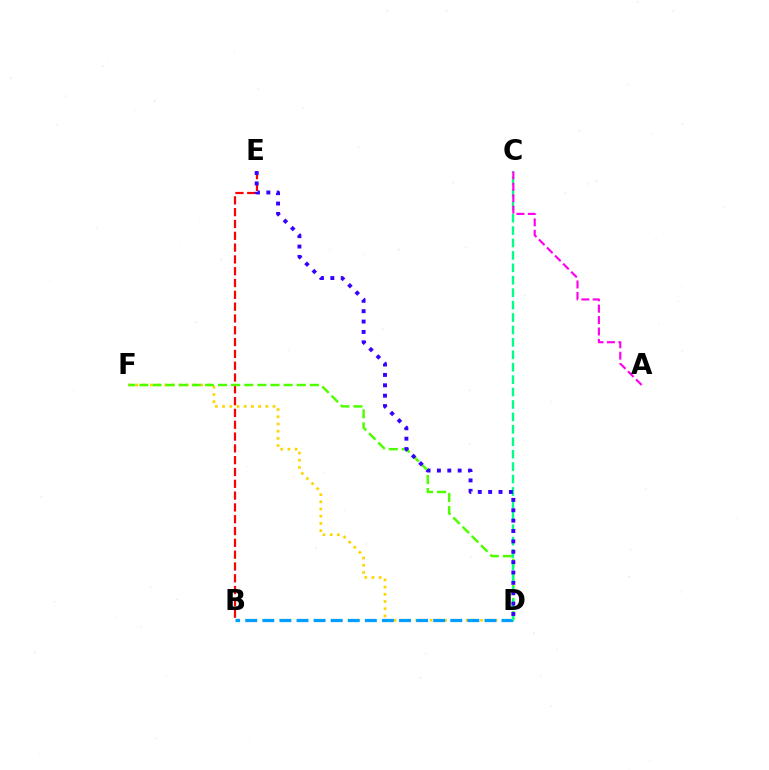{('B', 'E'): [{'color': '#ff0000', 'line_style': 'dashed', 'thickness': 1.6}], ('D', 'F'): [{'color': '#ffd500', 'line_style': 'dotted', 'thickness': 1.96}, {'color': '#4fff00', 'line_style': 'dashed', 'thickness': 1.78}], ('B', 'D'): [{'color': '#009eff', 'line_style': 'dashed', 'thickness': 2.32}], ('C', 'D'): [{'color': '#00ff86', 'line_style': 'dashed', 'thickness': 1.69}], ('D', 'E'): [{'color': '#3700ff', 'line_style': 'dotted', 'thickness': 2.82}], ('A', 'C'): [{'color': '#ff00ed', 'line_style': 'dashed', 'thickness': 1.55}]}